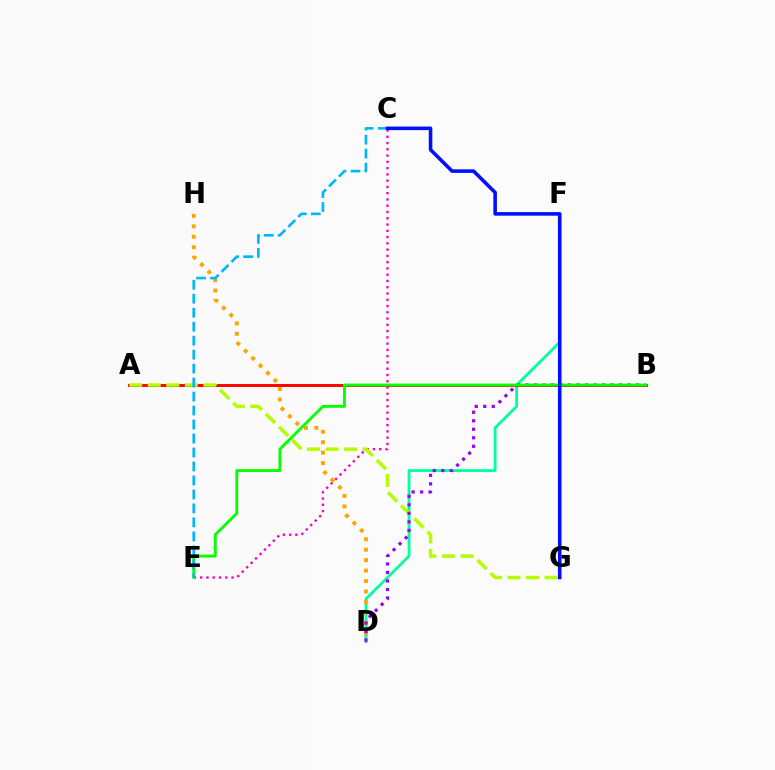{('C', 'E'): [{'color': '#ff00bd', 'line_style': 'dotted', 'thickness': 1.7}, {'color': '#00b5ff', 'line_style': 'dashed', 'thickness': 1.9}], ('D', 'F'): [{'color': '#00ff9d', 'line_style': 'solid', 'thickness': 2.02}], ('A', 'B'): [{'color': '#ff0000', 'line_style': 'solid', 'thickness': 2.09}], ('D', 'H'): [{'color': '#ffa500', 'line_style': 'dotted', 'thickness': 2.84}], ('A', 'G'): [{'color': '#b3ff00', 'line_style': 'dashed', 'thickness': 2.52}], ('B', 'D'): [{'color': '#9b00ff', 'line_style': 'dotted', 'thickness': 2.31}], ('B', 'E'): [{'color': '#08ff00', 'line_style': 'solid', 'thickness': 2.06}], ('C', 'G'): [{'color': '#0010ff', 'line_style': 'solid', 'thickness': 2.57}]}